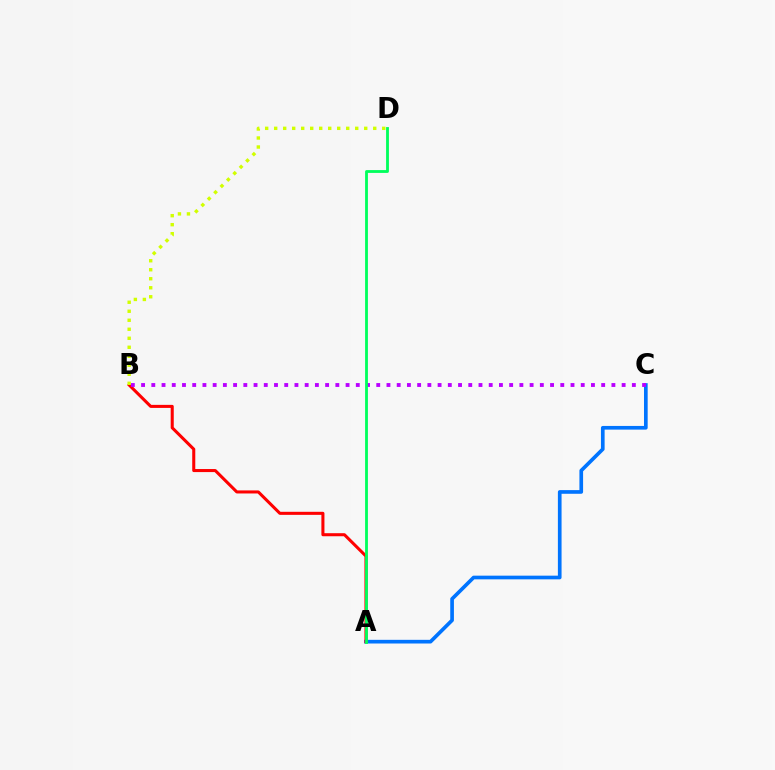{('A', 'C'): [{'color': '#0074ff', 'line_style': 'solid', 'thickness': 2.64}], ('A', 'B'): [{'color': '#ff0000', 'line_style': 'solid', 'thickness': 2.2}], ('B', 'C'): [{'color': '#b900ff', 'line_style': 'dotted', 'thickness': 2.78}], ('A', 'D'): [{'color': '#00ff5c', 'line_style': 'solid', 'thickness': 2.03}], ('B', 'D'): [{'color': '#d1ff00', 'line_style': 'dotted', 'thickness': 2.45}]}